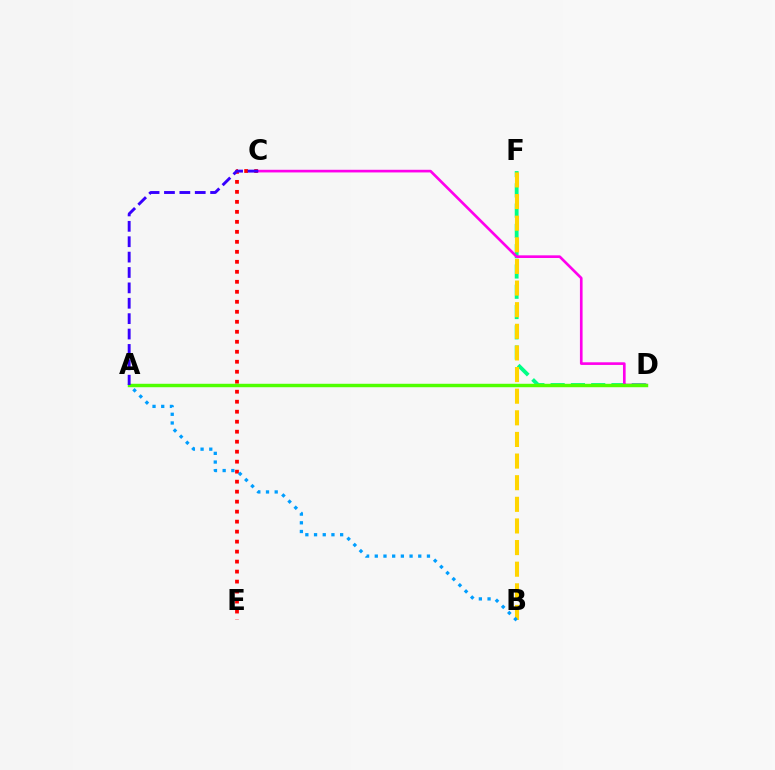{('D', 'F'): [{'color': '#00ff86', 'line_style': 'dashed', 'thickness': 2.75}], ('C', 'E'): [{'color': '#ff0000', 'line_style': 'dotted', 'thickness': 2.72}], ('C', 'D'): [{'color': '#ff00ed', 'line_style': 'solid', 'thickness': 1.91}], ('B', 'F'): [{'color': '#ffd500', 'line_style': 'dashed', 'thickness': 2.94}], ('A', 'B'): [{'color': '#009eff', 'line_style': 'dotted', 'thickness': 2.36}], ('A', 'D'): [{'color': '#4fff00', 'line_style': 'solid', 'thickness': 2.48}], ('A', 'C'): [{'color': '#3700ff', 'line_style': 'dashed', 'thickness': 2.09}]}